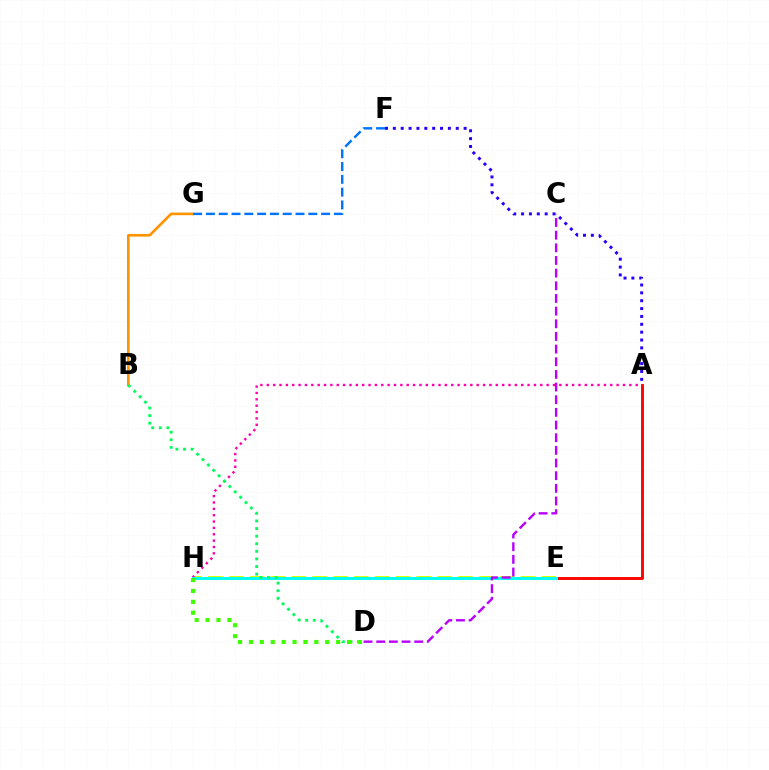{('E', 'H'): [{'color': '#d1ff00', 'line_style': 'dashed', 'thickness': 2.83}, {'color': '#00fff6', 'line_style': 'solid', 'thickness': 2.17}], ('A', 'H'): [{'color': '#ff00ac', 'line_style': 'dotted', 'thickness': 1.73}], ('A', 'E'): [{'color': '#ff0000', 'line_style': 'solid', 'thickness': 2.06}], ('B', 'G'): [{'color': '#ff9400', 'line_style': 'solid', 'thickness': 1.91}], ('B', 'D'): [{'color': '#00ff5c', 'line_style': 'dotted', 'thickness': 2.06}], ('F', 'G'): [{'color': '#0074ff', 'line_style': 'dashed', 'thickness': 1.74}], ('C', 'D'): [{'color': '#b900ff', 'line_style': 'dashed', 'thickness': 1.72}], ('A', 'F'): [{'color': '#2500ff', 'line_style': 'dotted', 'thickness': 2.14}], ('D', 'H'): [{'color': '#3dff00', 'line_style': 'dotted', 'thickness': 2.96}]}